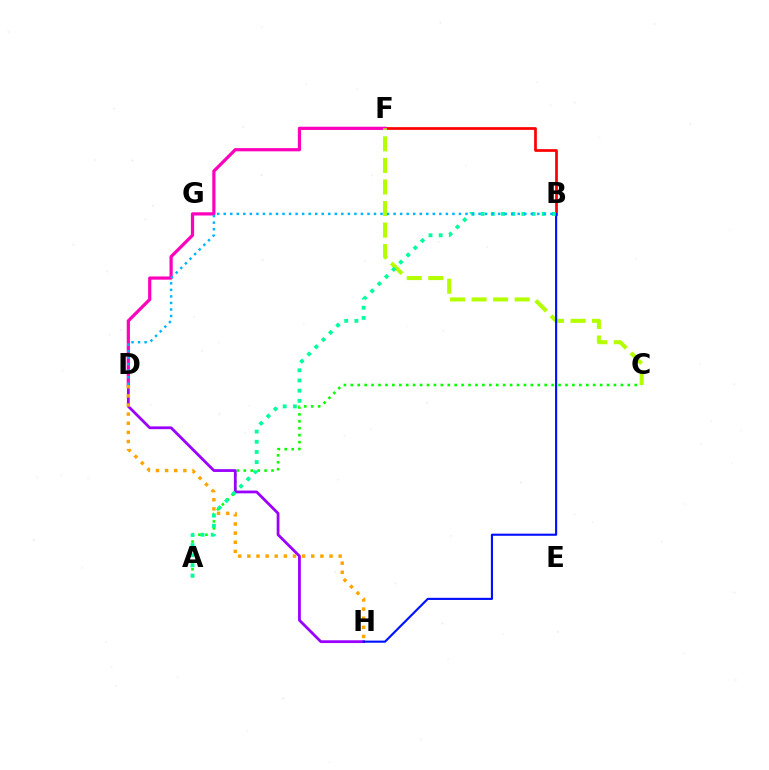{('B', 'F'): [{'color': '#ff0000', 'line_style': 'solid', 'thickness': 1.96}], ('D', 'F'): [{'color': '#ff00bd', 'line_style': 'solid', 'thickness': 2.31}], ('A', 'C'): [{'color': '#08ff00', 'line_style': 'dotted', 'thickness': 1.88}], ('D', 'H'): [{'color': '#9b00ff', 'line_style': 'solid', 'thickness': 2.0}, {'color': '#ffa500', 'line_style': 'dotted', 'thickness': 2.48}], ('C', 'F'): [{'color': '#b3ff00', 'line_style': 'dashed', 'thickness': 2.93}], ('B', 'H'): [{'color': '#0010ff', 'line_style': 'solid', 'thickness': 1.53}], ('A', 'B'): [{'color': '#00ff9d', 'line_style': 'dotted', 'thickness': 2.76}], ('B', 'D'): [{'color': '#00b5ff', 'line_style': 'dotted', 'thickness': 1.78}]}